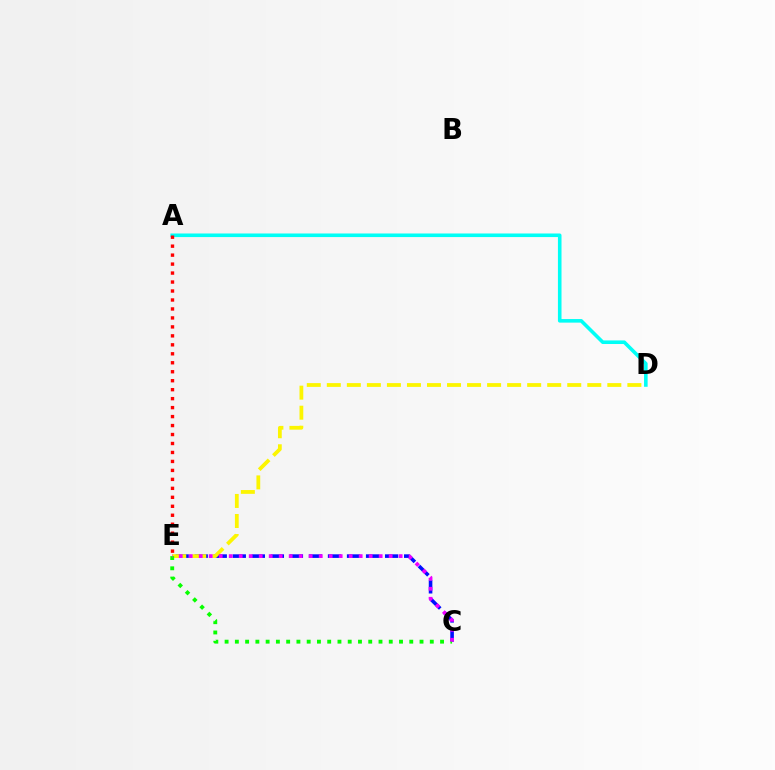{('C', 'E'): [{'color': '#0010ff', 'line_style': 'dashed', 'thickness': 2.59}, {'color': '#08ff00', 'line_style': 'dotted', 'thickness': 2.79}, {'color': '#ee00ff', 'line_style': 'dotted', 'thickness': 2.72}], ('D', 'E'): [{'color': '#fcf500', 'line_style': 'dashed', 'thickness': 2.72}], ('A', 'D'): [{'color': '#00fff6', 'line_style': 'solid', 'thickness': 2.58}], ('A', 'E'): [{'color': '#ff0000', 'line_style': 'dotted', 'thickness': 2.44}]}